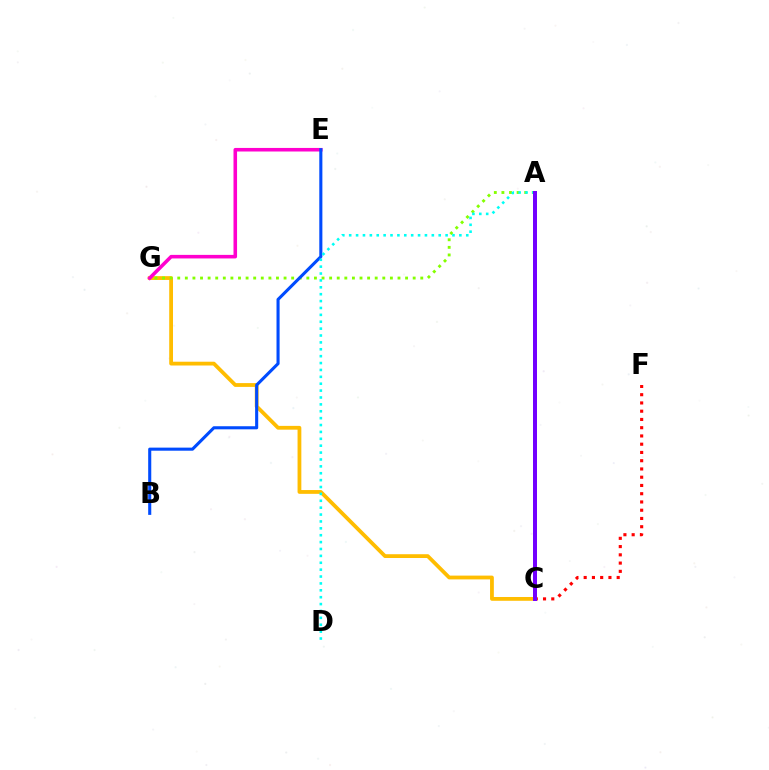{('C', 'G'): [{'color': '#ffbd00', 'line_style': 'solid', 'thickness': 2.73}], ('C', 'F'): [{'color': '#ff0000', 'line_style': 'dotted', 'thickness': 2.24}], ('A', 'C'): [{'color': '#00ff39', 'line_style': 'dashed', 'thickness': 2.64}, {'color': '#7200ff', 'line_style': 'solid', 'thickness': 2.87}], ('E', 'G'): [{'color': '#ff00cf', 'line_style': 'solid', 'thickness': 2.57}], ('A', 'G'): [{'color': '#84ff00', 'line_style': 'dotted', 'thickness': 2.06}], ('B', 'E'): [{'color': '#004bff', 'line_style': 'solid', 'thickness': 2.22}], ('A', 'D'): [{'color': '#00fff6', 'line_style': 'dotted', 'thickness': 1.87}]}